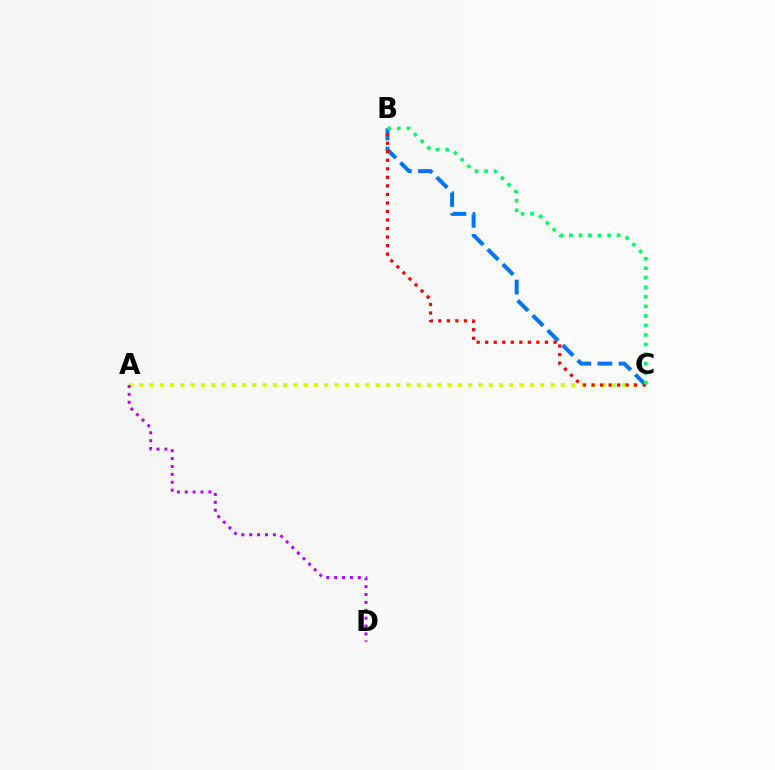{('A', 'C'): [{'color': '#d1ff00', 'line_style': 'dotted', 'thickness': 2.79}], ('B', 'C'): [{'color': '#0074ff', 'line_style': 'dashed', 'thickness': 2.88}, {'color': '#ff0000', 'line_style': 'dotted', 'thickness': 2.32}, {'color': '#00ff5c', 'line_style': 'dotted', 'thickness': 2.59}], ('A', 'D'): [{'color': '#b900ff', 'line_style': 'dotted', 'thickness': 2.14}]}